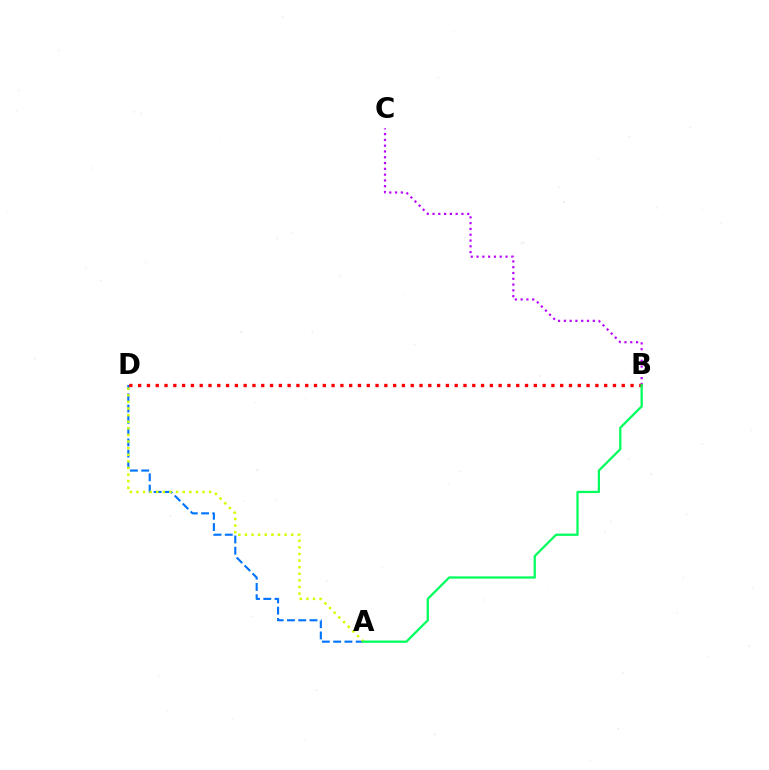{('B', 'C'): [{'color': '#b900ff', 'line_style': 'dotted', 'thickness': 1.57}], ('A', 'D'): [{'color': '#0074ff', 'line_style': 'dashed', 'thickness': 1.53}, {'color': '#d1ff00', 'line_style': 'dotted', 'thickness': 1.8}], ('B', 'D'): [{'color': '#ff0000', 'line_style': 'dotted', 'thickness': 2.39}], ('A', 'B'): [{'color': '#00ff5c', 'line_style': 'solid', 'thickness': 1.62}]}